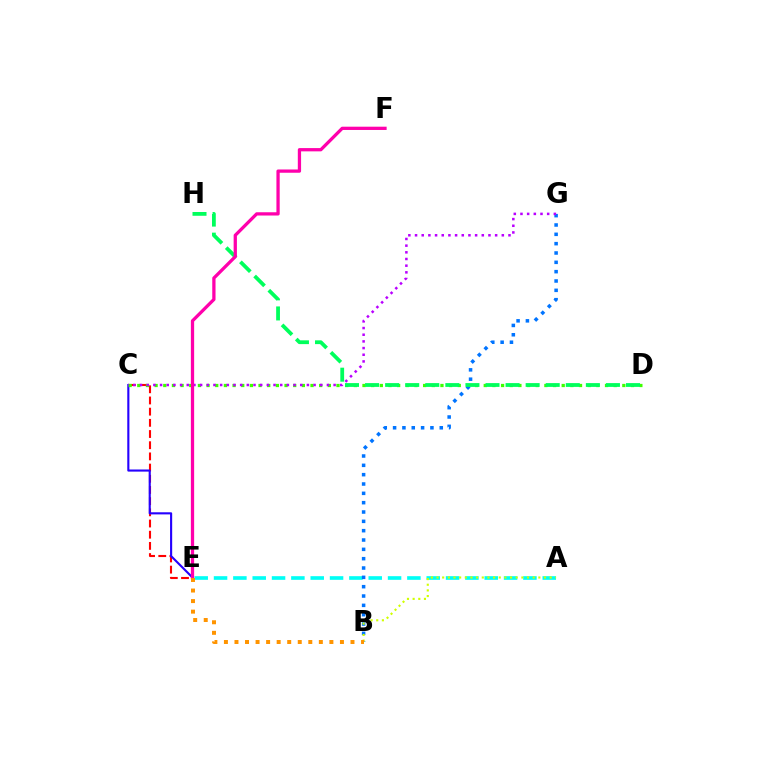{('C', 'E'): [{'color': '#ff0000', 'line_style': 'dashed', 'thickness': 1.52}, {'color': '#2500ff', 'line_style': 'solid', 'thickness': 1.53}], ('A', 'E'): [{'color': '#00fff6', 'line_style': 'dashed', 'thickness': 2.63}], ('C', 'D'): [{'color': '#3dff00', 'line_style': 'dotted', 'thickness': 2.35}], ('B', 'G'): [{'color': '#0074ff', 'line_style': 'dotted', 'thickness': 2.54}], ('C', 'G'): [{'color': '#b900ff', 'line_style': 'dotted', 'thickness': 1.81}], ('D', 'H'): [{'color': '#00ff5c', 'line_style': 'dashed', 'thickness': 2.73}], ('A', 'B'): [{'color': '#d1ff00', 'line_style': 'dotted', 'thickness': 1.54}], ('E', 'F'): [{'color': '#ff00ac', 'line_style': 'solid', 'thickness': 2.35}], ('B', 'E'): [{'color': '#ff9400', 'line_style': 'dotted', 'thickness': 2.87}]}